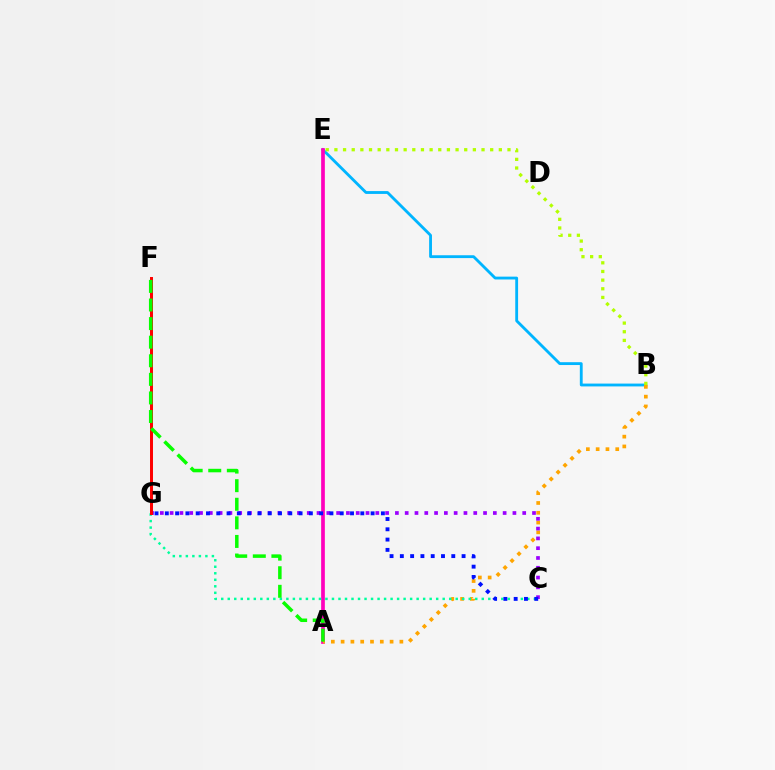{('B', 'E'): [{'color': '#00b5ff', 'line_style': 'solid', 'thickness': 2.04}, {'color': '#b3ff00', 'line_style': 'dotted', 'thickness': 2.35}], ('A', 'E'): [{'color': '#ff00bd', 'line_style': 'solid', 'thickness': 2.67}], ('A', 'B'): [{'color': '#ffa500', 'line_style': 'dotted', 'thickness': 2.66}], ('C', 'G'): [{'color': '#9b00ff', 'line_style': 'dotted', 'thickness': 2.66}, {'color': '#00ff9d', 'line_style': 'dotted', 'thickness': 1.77}, {'color': '#0010ff', 'line_style': 'dotted', 'thickness': 2.8}], ('F', 'G'): [{'color': '#ff0000', 'line_style': 'solid', 'thickness': 2.15}], ('A', 'F'): [{'color': '#08ff00', 'line_style': 'dashed', 'thickness': 2.53}]}